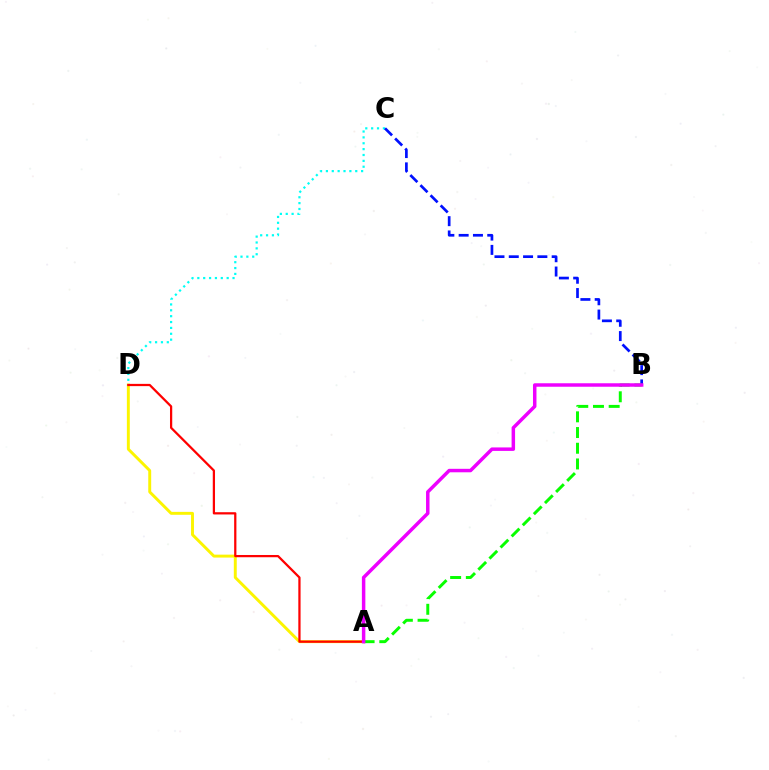{('A', 'D'): [{'color': '#fcf500', 'line_style': 'solid', 'thickness': 2.11}, {'color': '#ff0000', 'line_style': 'solid', 'thickness': 1.62}], ('C', 'D'): [{'color': '#00fff6', 'line_style': 'dotted', 'thickness': 1.59}], ('B', 'C'): [{'color': '#0010ff', 'line_style': 'dashed', 'thickness': 1.94}], ('A', 'B'): [{'color': '#08ff00', 'line_style': 'dashed', 'thickness': 2.13}, {'color': '#ee00ff', 'line_style': 'solid', 'thickness': 2.5}]}